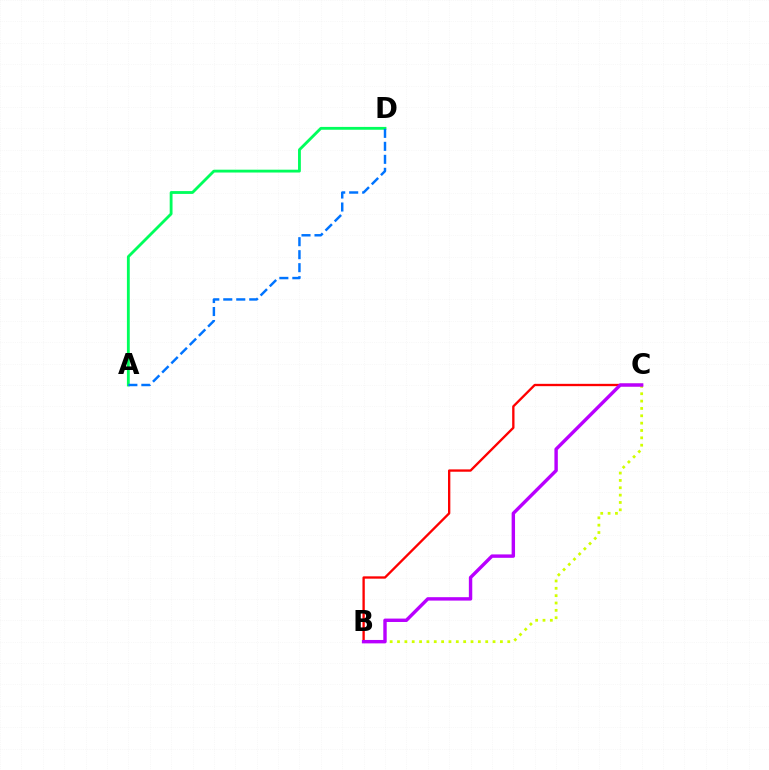{('B', 'C'): [{'color': '#d1ff00', 'line_style': 'dotted', 'thickness': 2.0}, {'color': '#ff0000', 'line_style': 'solid', 'thickness': 1.68}, {'color': '#b900ff', 'line_style': 'solid', 'thickness': 2.45}], ('A', 'D'): [{'color': '#00ff5c', 'line_style': 'solid', 'thickness': 2.04}, {'color': '#0074ff', 'line_style': 'dashed', 'thickness': 1.76}]}